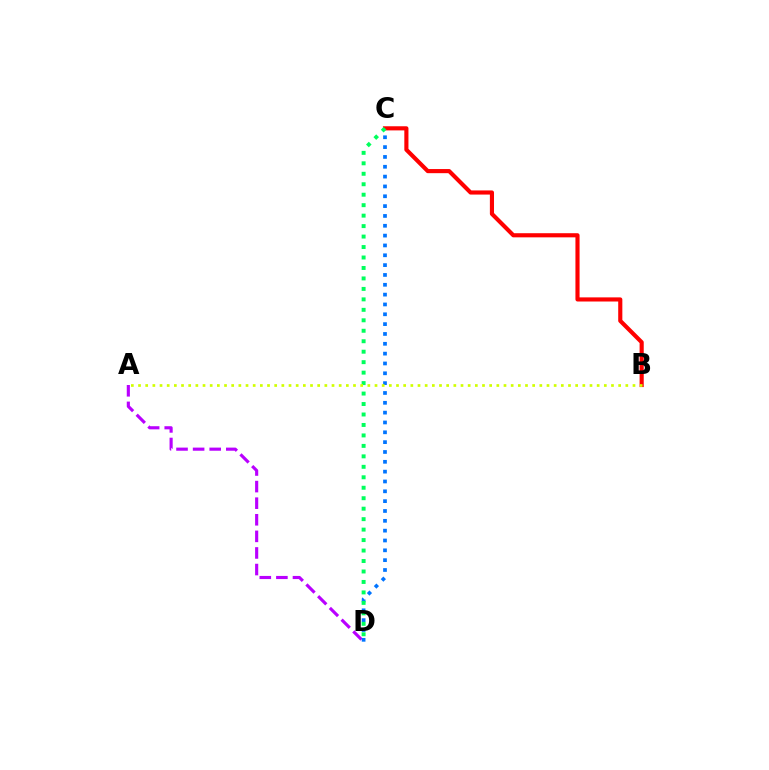{('A', 'D'): [{'color': '#b900ff', 'line_style': 'dashed', 'thickness': 2.25}], ('C', 'D'): [{'color': '#0074ff', 'line_style': 'dotted', 'thickness': 2.67}, {'color': '#00ff5c', 'line_style': 'dotted', 'thickness': 2.84}], ('B', 'C'): [{'color': '#ff0000', 'line_style': 'solid', 'thickness': 2.98}], ('A', 'B'): [{'color': '#d1ff00', 'line_style': 'dotted', 'thickness': 1.95}]}